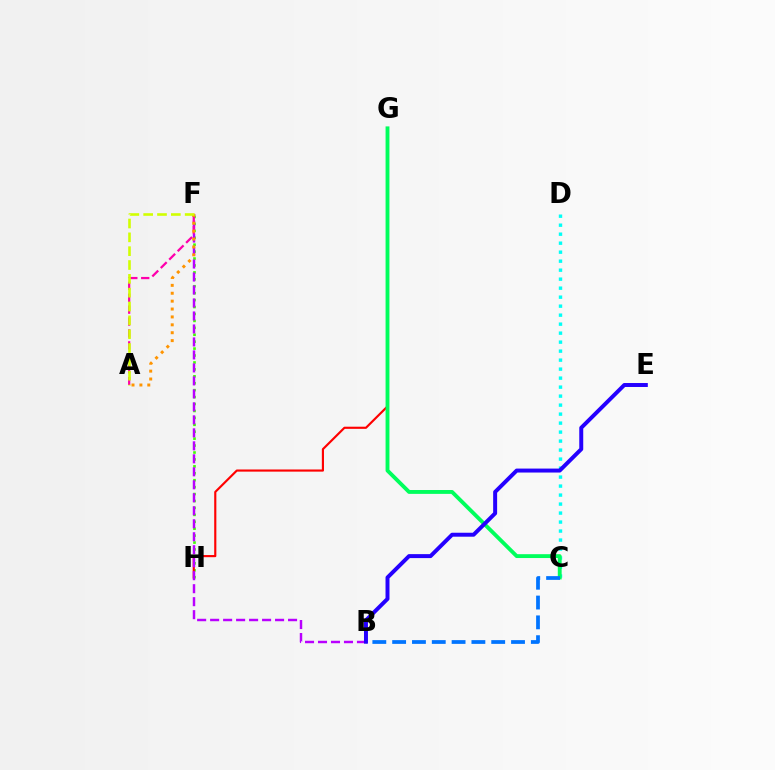{('C', 'D'): [{'color': '#00fff6', 'line_style': 'dotted', 'thickness': 2.44}], ('F', 'H'): [{'color': '#3dff00', 'line_style': 'dotted', 'thickness': 1.88}], ('G', 'H'): [{'color': '#ff0000', 'line_style': 'solid', 'thickness': 1.55}], ('B', 'F'): [{'color': '#b900ff', 'line_style': 'dashed', 'thickness': 1.76}], ('C', 'G'): [{'color': '#00ff5c', 'line_style': 'solid', 'thickness': 2.78}], ('A', 'F'): [{'color': '#ff00ac', 'line_style': 'dashed', 'thickness': 1.62}, {'color': '#ff9400', 'line_style': 'dotted', 'thickness': 2.14}, {'color': '#d1ff00', 'line_style': 'dashed', 'thickness': 1.88}], ('B', 'C'): [{'color': '#0074ff', 'line_style': 'dashed', 'thickness': 2.69}], ('B', 'E'): [{'color': '#2500ff', 'line_style': 'solid', 'thickness': 2.85}]}